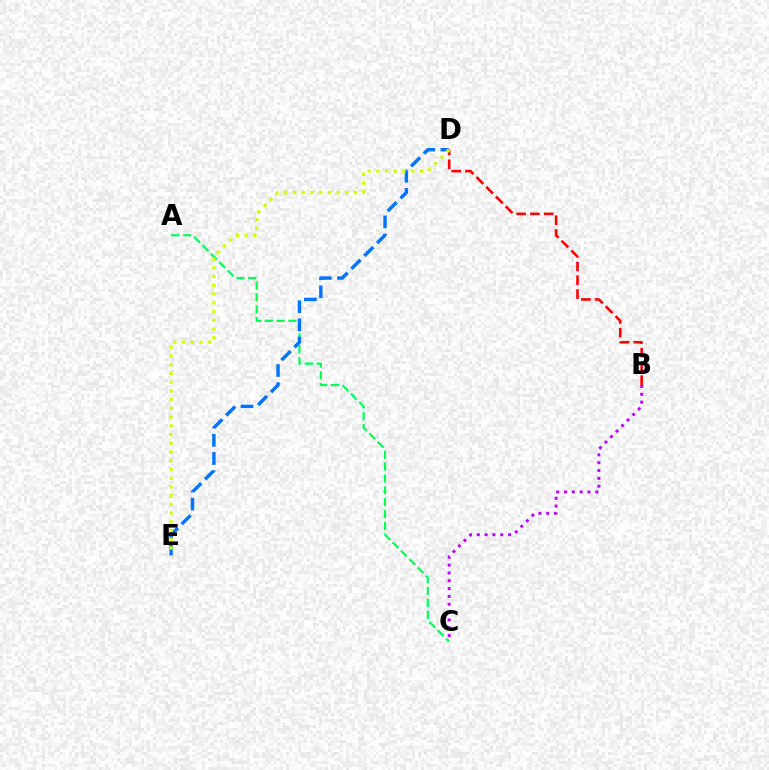{('A', 'C'): [{'color': '#00ff5c', 'line_style': 'dashed', 'thickness': 1.61}], ('B', 'C'): [{'color': '#b900ff', 'line_style': 'dotted', 'thickness': 2.13}], ('D', 'E'): [{'color': '#0074ff', 'line_style': 'dashed', 'thickness': 2.47}, {'color': '#d1ff00', 'line_style': 'dotted', 'thickness': 2.37}], ('B', 'D'): [{'color': '#ff0000', 'line_style': 'dashed', 'thickness': 1.87}]}